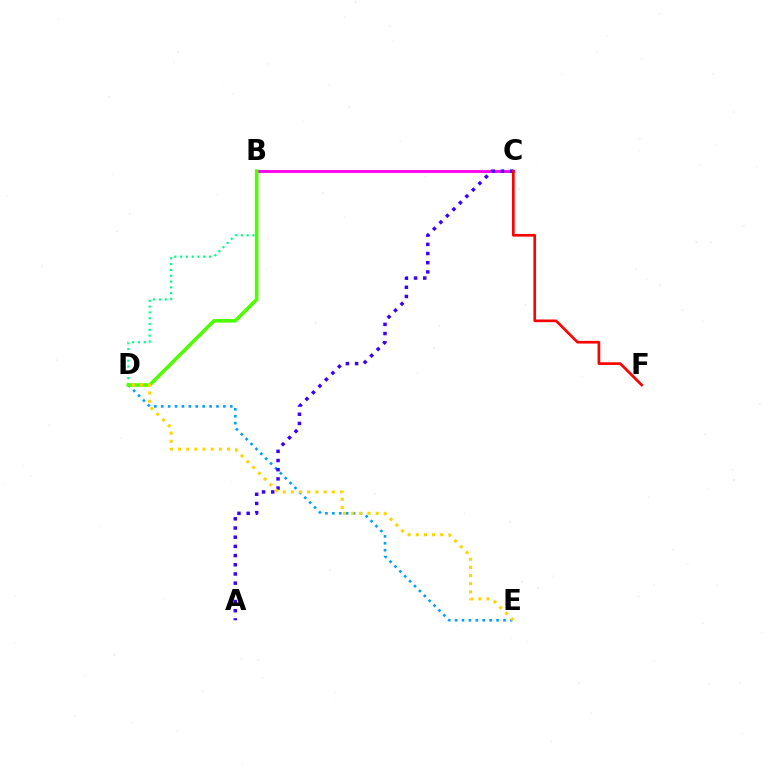{('D', 'E'): [{'color': '#009eff', 'line_style': 'dotted', 'thickness': 1.88}, {'color': '#ffd500', 'line_style': 'dotted', 'thickness': 2.22}], ('B', 'C'): [{'color': '#ff00ed', 'line_style': 'solid', 'thickness': 2.06}], ('A', 'C'): [{'color': '#3700ff', 'line_style': 'dotted', 'thickness': 2.5}], ('C', 'F'): [{'color': '#ff0000', 'line_style': 'solid', 'thickness': 1.92}], ('B', 'D'): [{'color': '#00ff86', 'line_style': 'dotted', 'thickness': 1.58}, {'color': '#4fff00', 'line_style': 'solid', 'thickness': 2.59}]}